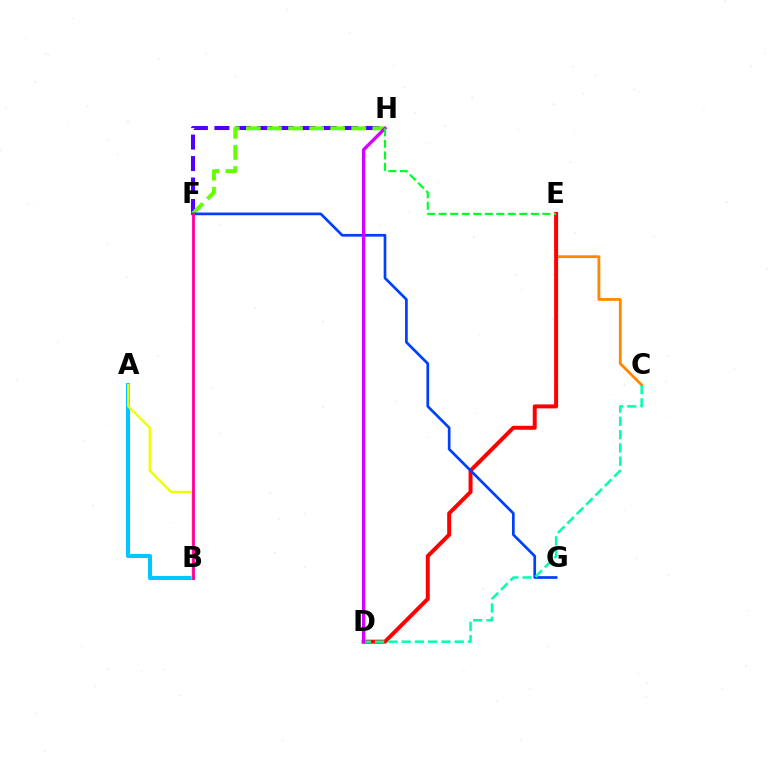{('C', 'E'): [{'color': '#ff8800', 'line_style': 'solid', 'thickness': 2.02}], ('D', 'E'): [{'color': '#ff0000', 'line_style': 'solid', 'thickness': 2.86}], ('F', 'H'): [{'color': '#4f00ff', 'line_style': 'dashed', 'thickness': 2.92}, {'color': '#66ff00', 'line_style': 'dashed', 'thickness': 2.86}], ('F', 'G'): [{'color': '#003fff', 'line_style': 'solid', 'thickness': 1.94}], ('A', 'B'): [{'color': '#00c7ff', 'line_style': 'solid', 'thickness': 2.91}, {'color': '#eeff00', 'line_style': 'solid', 'thickness': 1.71}], ('C', 'D'): [{'color': '#00ffaf', 'line_style': 'dashed', 'thickness': 1.8}], ('D', 'H'): [{'color': '#d600ff', 'line_style': 'solid', 'thickness': 2.38}], ('E', 'H'): [{'color': '#00ff27', 'line_style': 'dashed', 'thickness': 1.56}], ('B', 'F'): [{'color': '#ff00a0', 'line_style': 'solid', 'thickness': 2.03}]}